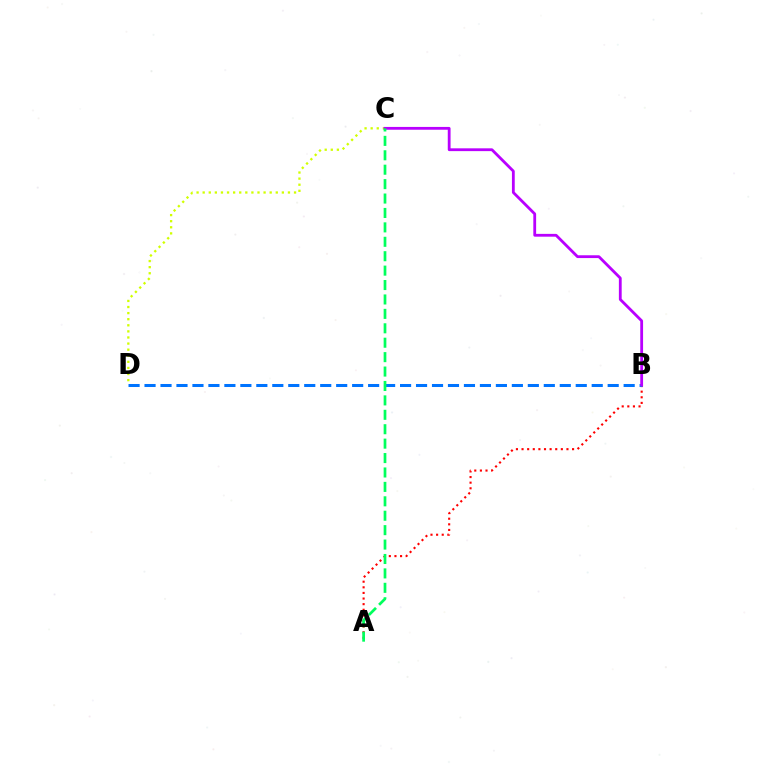{('A', 'B'): [{'color': '#ff0000', 'line_style': 'dotted', 'thickness': 1.53}], ('C', 'D'): [{'color': '#d1ff00', 'line_style': 'dotted', 'thickness': 1.65}], ('B', 'D'): [{'color': '#0074ff', 'line_style': 'dashed', 'thickness': 2.17}], ('B', 'C'): [{'color': '#b900ff', 'line_style': 'solid', 'thickness': 2.02}], ('A', 'C'): [{'color': '#00ff5c', 'line_style': 'dashed', 'thickness': 1.96}]}